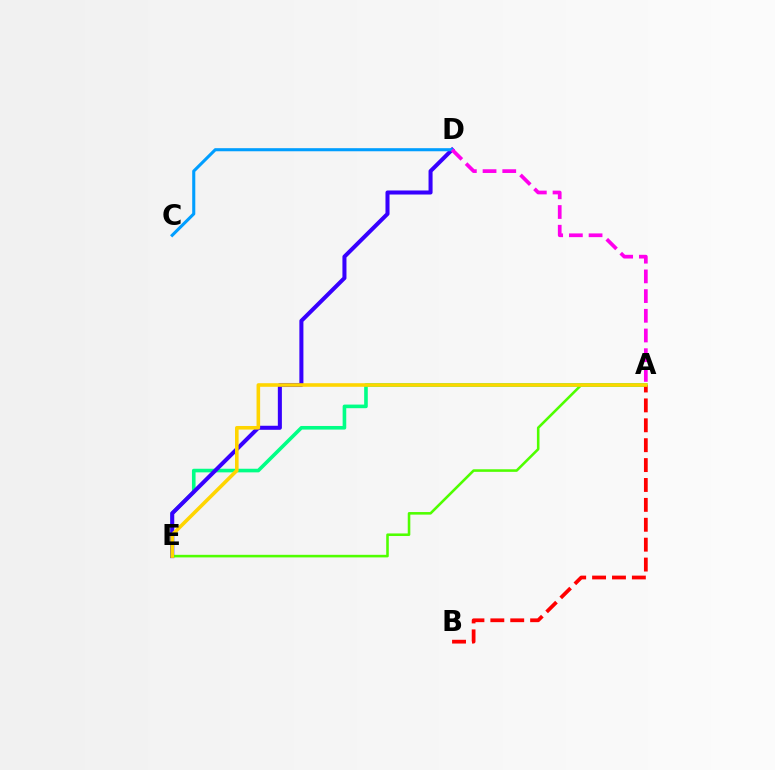{('A', 'E'): [{'color': '#00ff86', 'line_style': 'solid', 'thickness': 2.6}, {'color': '#4fff00', 'line_style': 'solid', 'thickness': 1.85}, {'color': '#ffd500', 'line_style': 'solid', 'thickness': 2.59}], ('D', 'E'): [{'color': '#3700ff', 'line_style': 'solid', 'thickness': 2.91}], ('C', 'D'): [{'color': '#009eff', 'line_style': 'solid', 'thickness': 2.21}], ('A', 'B'): [{'color': '#ff0000', 'line_style': 'dashed', 'thickness': 2.7}], ('A', 'D'): [{'color': '#ff00ed', 'line_style': 'dashed', 'thickness': 2.68}]}